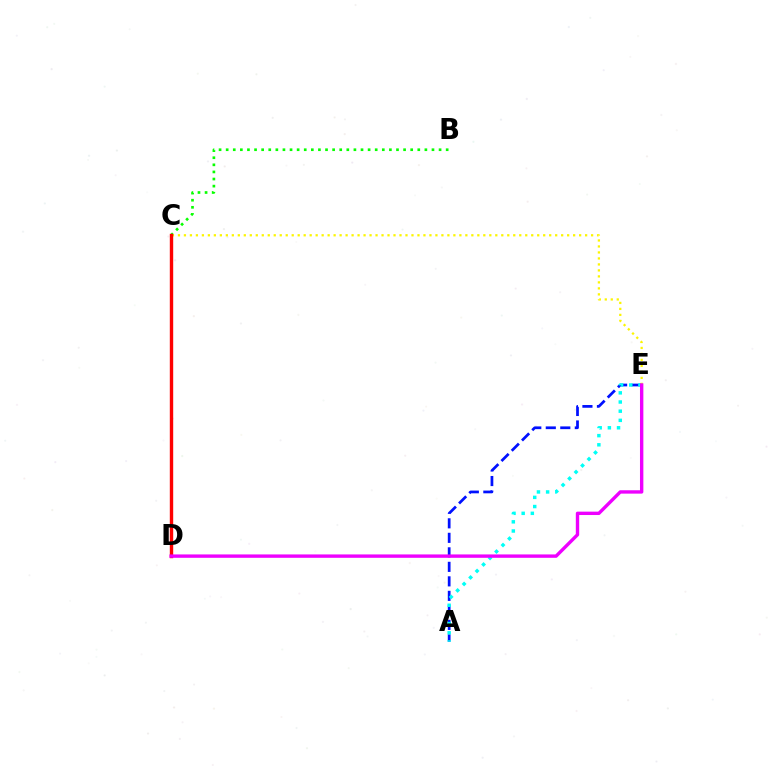{('A', 'E'): [{'color': '#0010ff', 'line_style': 'dashed', 'thickness': 1.97}, {'color': '#00fff6', 'line_style': 'dotted', 'thickness': 2.49}], ('B', 'C'): [{'color': '#08ff00', 'line_style': 'dotted', 'thickness': 1.93}], ('C', 'E'): [{'color': '#fcf500', 'line_style': 'dotted', 'thickness': 1.63}], ('C', 'D'): [{'color': '#ff0000', 'line_style': 'solid', 'thickness': 2.44}], ('D', 'E'): [{'color': '#ee00ff', 'line_style': 'solid', 'thickness': 2.43}]}